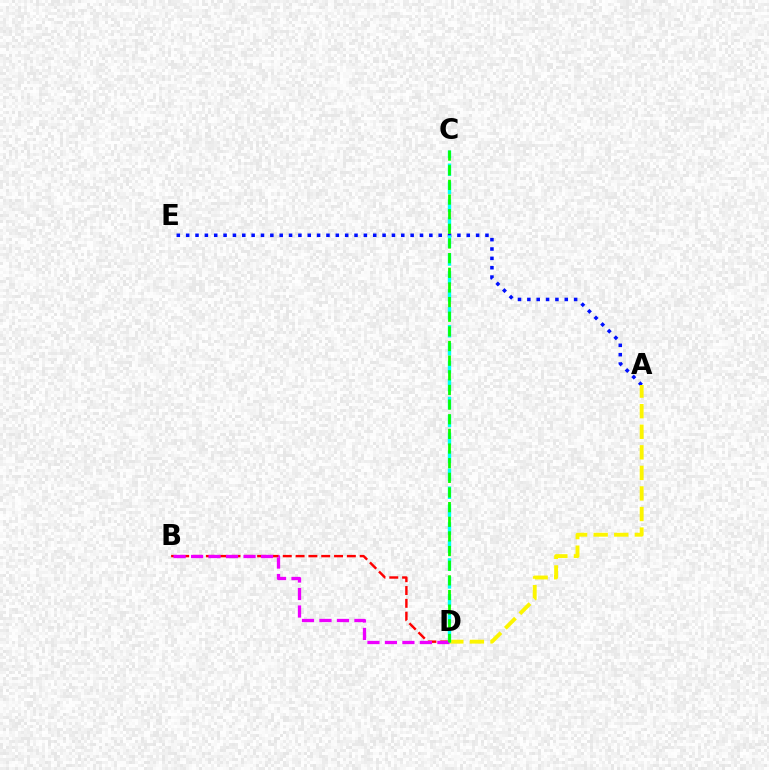{('A', 'E'): [{'color': '#0010ff', 'line_style': 'dotted', 'thickness': 2.54}], ('A', 'D'): [{'color': '#fcf500', 'line_style': 'dashed', 'thickness': 2.79}], ('B', 'D'): [{'color': '#ff0000', 'line_style': 'dashed', 'thickness': 1.74}, {'color': '#ee00ff', 'line_style': 'dashed', 'thickness': 2.38}], ('C', 'D'): [{'color': '#00fff6', 'line_style': 'dashed', 'thickness': 2.44}, {'color': '#08ff00', 'line_style': 'dashed', 'thickness': 1.99}]}